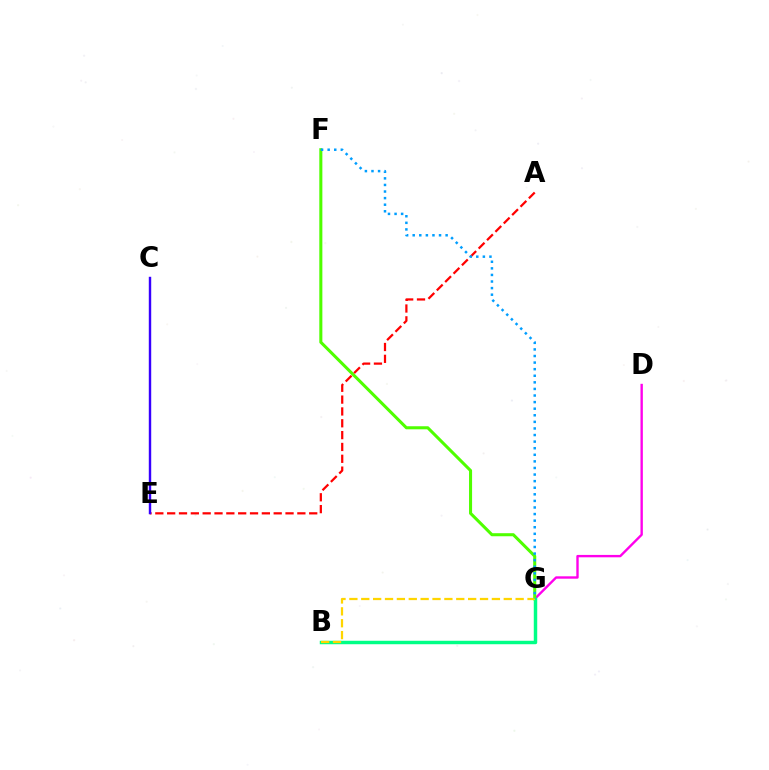{('D', 'G'): [{'color': '#ff00ed', 'line_style': 'solid', 'thickness': 1.71}], ('F', 'G'): [{'color': '#4fff00', 'line_style': 'solid', 'thickness': 2.2}, {'color': '#009eff', 'line_style': 'dotted', 'thickness': 1.79}], ('B', 'G'): [{'color': '#00ff86', 'line_style': 'solid', 'thickness': 2.49}, {'color': '#ffd500', 'line_style': 'dashed', 'thickness': 1.61}], ('A', 'E'): [{'color': '#ff0000', 'line_style': 'dashed', 'thickness': 1.61}], ('C', 'E'): [{'color': '#3700ff', 'line_style': 'solid', 'thickness': 1.75}]}